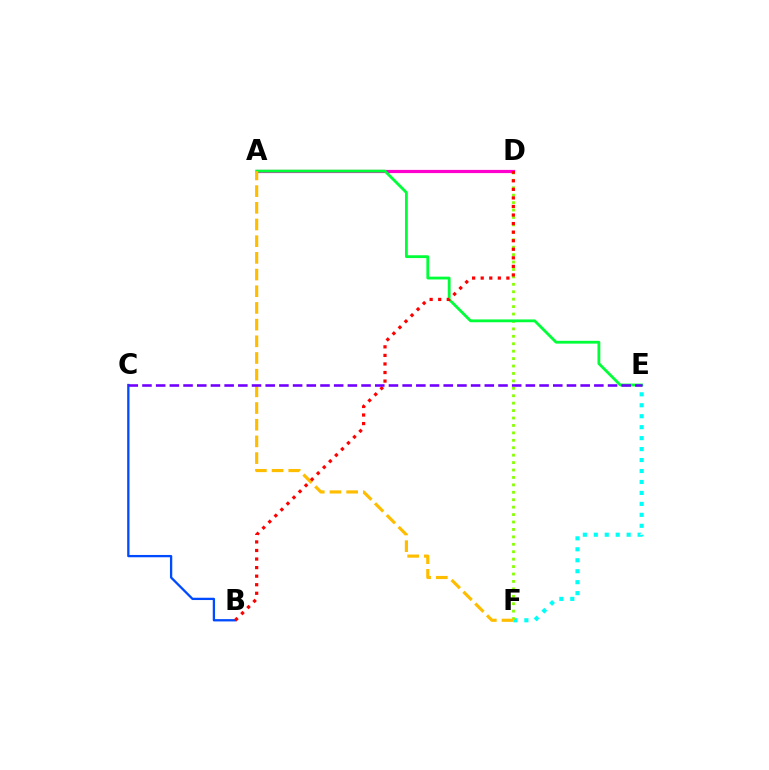{('E', 'F'): [{'color': '#00fff6', 'line_style': 'dotted', 'thickness': 2.98}], ('D', 'F'): [{'color': '#84ff00', 'line_style': 'dotted', 'thickness': 2.02}], ('A', 'D'): [{'color': '#ff00cf', 'line_style': 'solid', 'thickness': 2.3}], ('A', 'E'): [{'color': '#00ff39', 'line_style': 'solid', 'thickness': 2.03}], ('B', 'C'): [{'color': '#004bff', 'line_style': 'solid', 'thickness': 1.66}], ('A', 'F'): [{'color': '#ffbd00', 'line_style': 'dashed', 'thickness': 2.27}], ('B', 'D'): [{'color': '#ff0000', 'line_style': 'dotted', 'thickness': 2.33}], ('C', 'E'): [{'color': '#7200ff', 'line_style': 'dashed', 'thickness': 1.86}]}